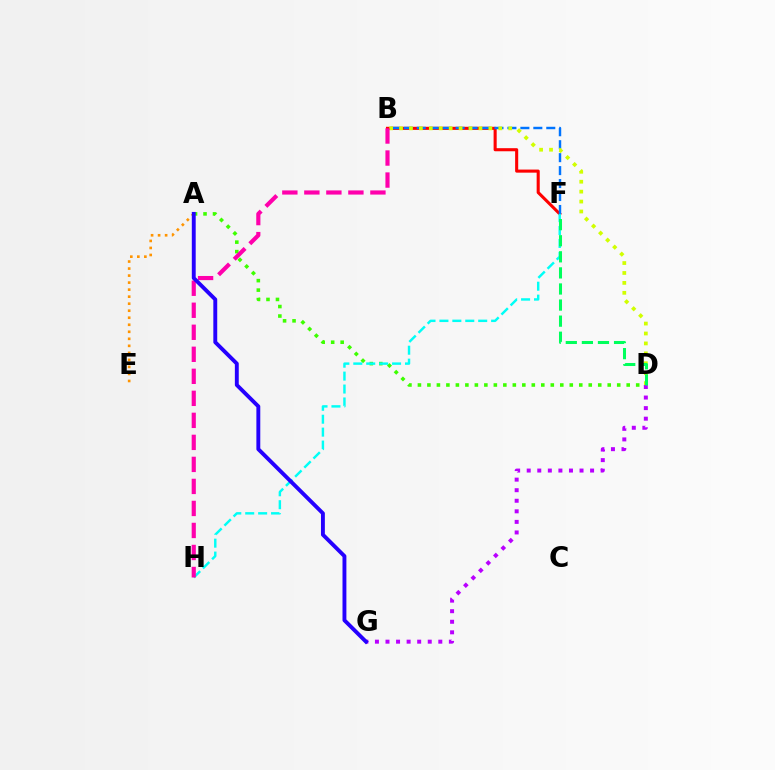{('A', 'D'): [{'color': '#3dff00', 'line_style': 'dotted', 'thickness': 2.58}], ('D', 'G'): [{'color': '#b900ff', 'line_style': 'dotted', 'thickness': 2.87}], ('B', 'F'): [{'color': '#ff0000', 'line_style': 'solid', 'thickness': 2.22}, {'color': '#0074ff', 'line_style': 'dashed', 'thickness': 1.76}], ('B', 'D'): [{'color': '#d1ff00', 'line_style': 'dotted', 'thickness': 2.7}], ('A', 'E'): [{'color': '#ff9400', 'line_style': 'dotted', 'thickness': 1.91}], ('F', 'H'): [{'color': '#00fff6', 'line_style': 'dashed', 'thickness': 1.76}], ('B', 'H'): [{'color': '#ff00ac', 'line_style': 'dashed', 'thickness': 2.99}], ('A', 'G'): [{'color': '#2500ff', 'line_style': 'solid', 'thickness': 2.8}], ('D', 'F'): [{'color': '#00ff5c', 'line_style': 'dashed', 'thickness': 2.18}]}